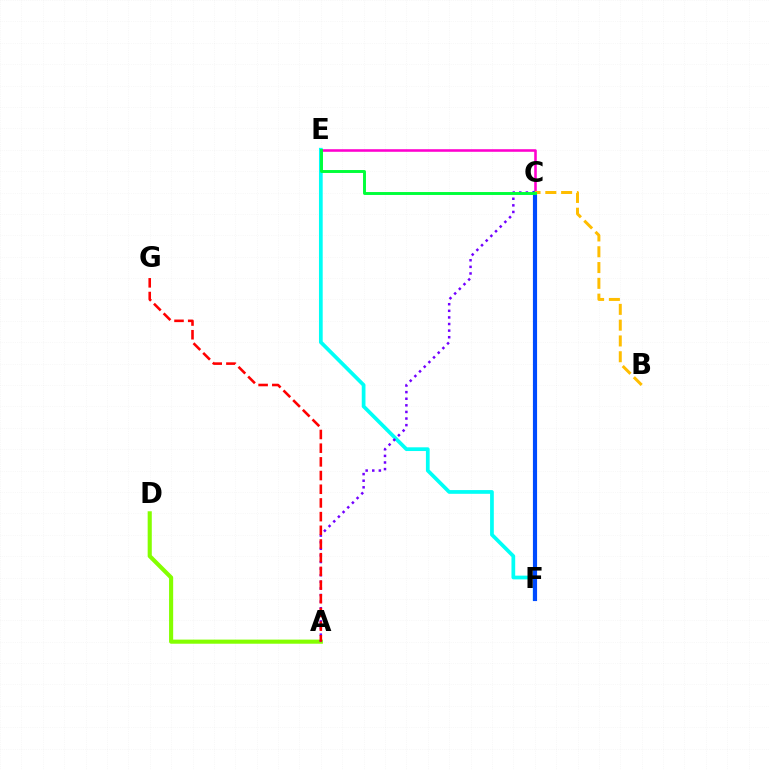{('E', 'F'): [{'color': '#00fff6', 'line_style': 'solid', 'thickness': 2.68}], ('C', 'E'): [{'color': '#ff00cf', 'line_style': 'solid', 'thickness': 1.86}, {'color': '#00ff39', 'line_style': 'solid', 'thickness': 2.11}], ('A', 'D'): [{'color': '#84ff00', 'line_style': 'solid', 'thickness': 2.96}], ('A', 'C'): [{'color': '#7200ff', 'line_style': 'dotted', 'thickness': 1.79}], ('C', 'F'): [{'color': '#004bff', 'line_style': 'solid', 'thickness': 2.99}], ('B', 'C'): [{'color': '#ffbd00', 'line_style': 'dashed', 'thickness': 2.15}], ('A', 'G'): [{'color': '#ff0000', 'line_style': 'dashed', 'thickness': 1.86}]}